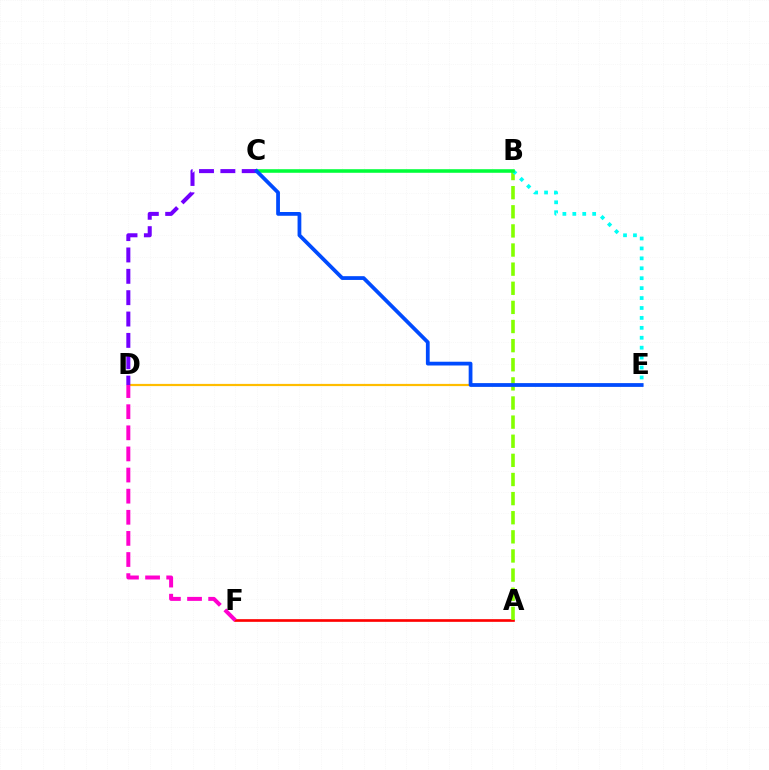{('A', 'F'): [{'color': '#ff0000', 'line_style': 'solid', 'thickness': 1.92}], ('D', 'E'): [{'color': '#ffbd00', 'line_style': 'solid', 'thickness': 1.59}], ('A', 'B'): [{'color': '#84ff00', 'line_style': 'dashed', 'thickness': 2.6}], ('D', 'F'): [{'color': '#ff00cf', 'line_style': 'dashed', 'thickness': 2.87}], ('B', 'E'): [{'color': '#00fff6', 'line_style': 'dotted', 'thickness': 2.7}], ('B', 'C'): [{'color': '#00ff39', 'line_style': 'solid', 'thickness': 2.57}], ('C', 'D'): [{'color': '#7200ff', 'line_style': 'dashed', 'thickness': 2.9}], ('C', 'E'): [{'color': '#004bff', 'line_style': 'solid', 'thickness': 2.71}]}